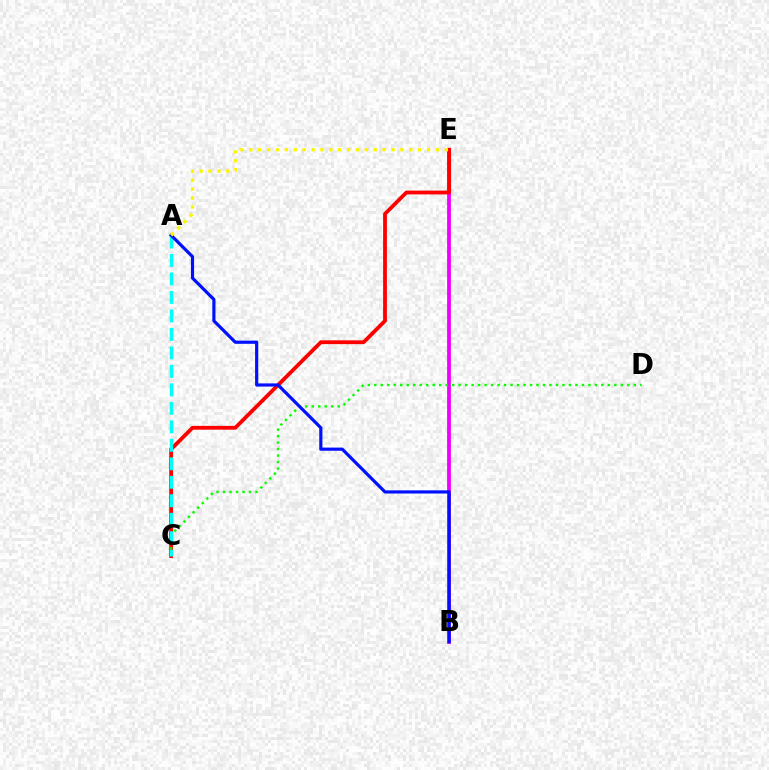{('B', 'E'): [{'color': '#ee00ff', 'line_style': 'solid', 'thickness': 2.73}], ('C', 'E'): [{'color': '#ff0000', 'line_style': 'solid', 'thickness': 2.73}], ('C', 'D'): [{'color': '#08ff00', 'line_style': 'dotted', 'thickness': 1.76}], ('A', 'C'): [{'color': '#00fff6', 'line_style': 'dashed', 'thickness': 2.51}], ('A', 'B'): [{'color': '#0010ff', 'line_style': 'solid', 'thickness': 2.28}], ('A', 'E'): [{'color': '#fcf500', 'line_style': 'dotted', 'thickness': 2.41}]}